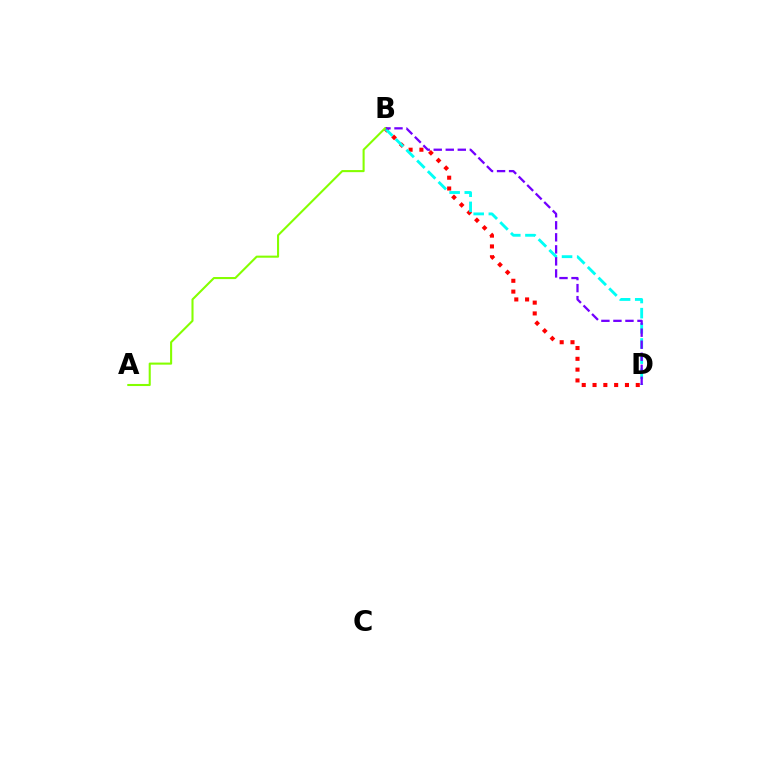{('B', 'D'): [{'color': '#ff0000', 'line_style': 'dotted', 'thickness': 2.94}, {'color': '#00fff6', 'line_style': 'dashed', 'thickness': 2.06}, {'color': '#7200ff', 'line_style': 'dashed', 'thickness': 1.63}], ('A', 'B'): [{'color': '#84ff00', 'line_style': 'solid', 'thickness': 1.5}]}